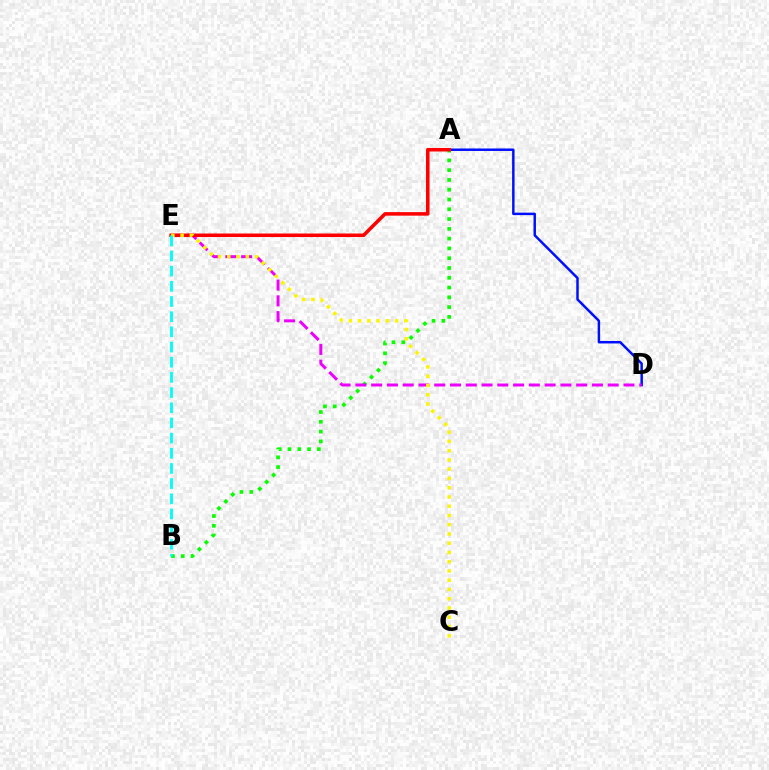{('A', 'D'): [{'color': '#0010ff', 'line_style': 'solid', 'thickness': 1.79}], ('A', 'B'): [{'color': '#08ff00', 'line_style': 'dotted', 'thickness': 2.66}], ('D', 'E'): [{'color': '#ee00ff', 'line_style': 'dashed', 'thickness': 2.14}], ('A', 'E'): [{'color': '#ff0000', 'line_style': 'solid', 'thickness': 2.55}], ('C', 'E'): [{'color': '#fcf500', 'line_style': 'dotted', 'thickness': 2.51}], ('B', 'E'): [{'color': '#00fff6', 'line_style': 'dashed', 'thickness': 2.06}]}